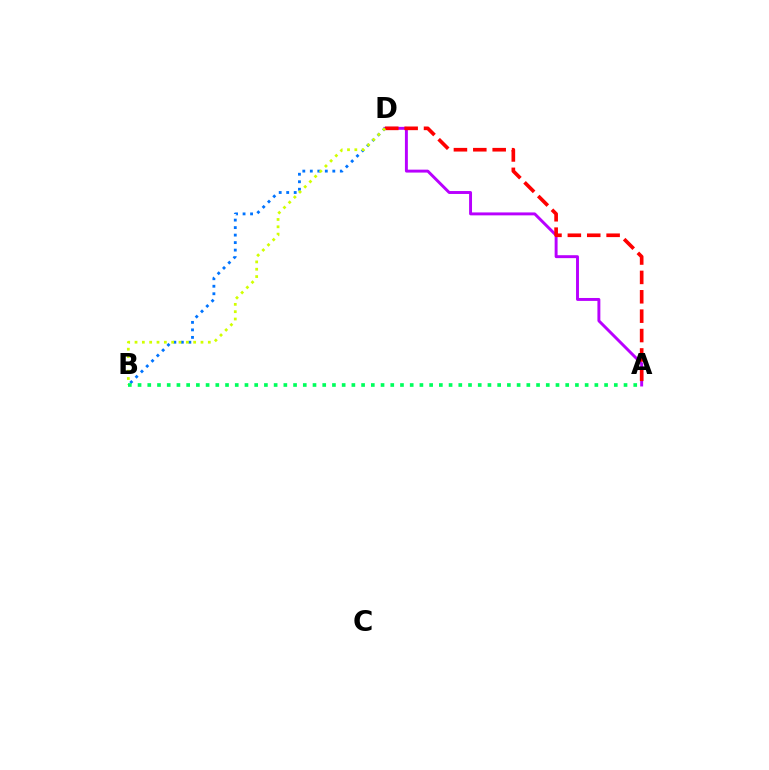{('A', 'D'): [{'color': '#b900ff', 'line_style': 'solid', 'thickness': 2.11}, {'color': '#ff0000', 'line_style': 'dashed', 'thickness': 2.63}], ('B', 'D'): [{'color': '#0074ff', 'line_style': 'dotted', 'thickness': 2.04}, {'color': '#d1ff00', 'line_style': 'dotted', 'thickness': 1.99}], ('A', 'B'): [{'color': '#00ff5c', 'line_style': 'dotted', 'thickness': 2.64}]}